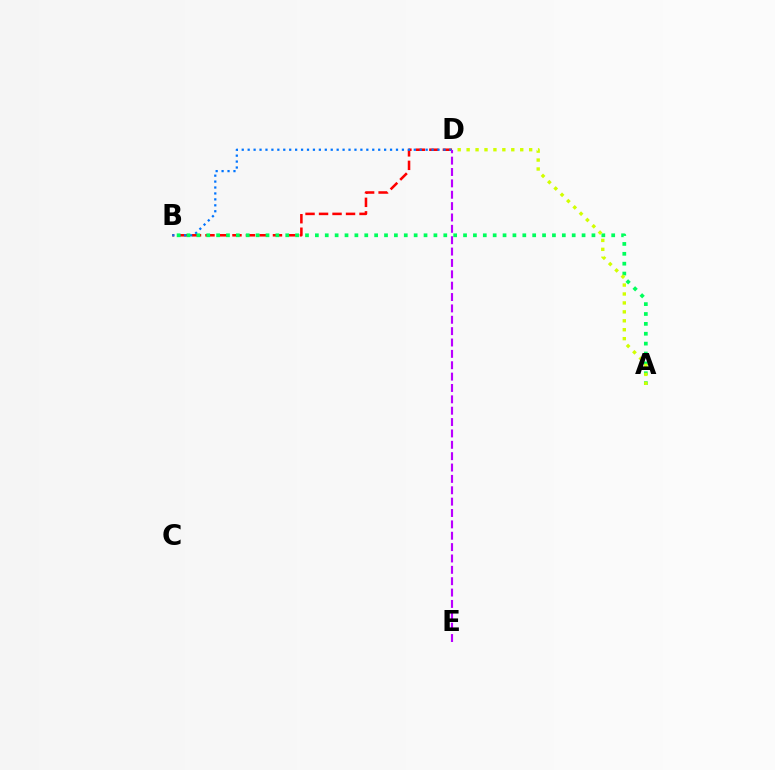{('B', 'D'): [{'color': '#ff0000', 'line_style': 'dashed', 'thickness': 1.83}, {'color': '#0074ff', 'line_style': 'dotted', 'thickness': 1.61}], ('A', 'B'): [{'color': '#00ff5c', 'line_style': 'dotted', 'thickness': 2.68}], ('D', 'E'): [{'color': '#b900ff', 'line_style': 'dashed', 'thickness': 1.54}], ('A', 'D'): [{'color': '#d1ff00', 'line_style': 'dotted', 'thickness': 2.43}]}